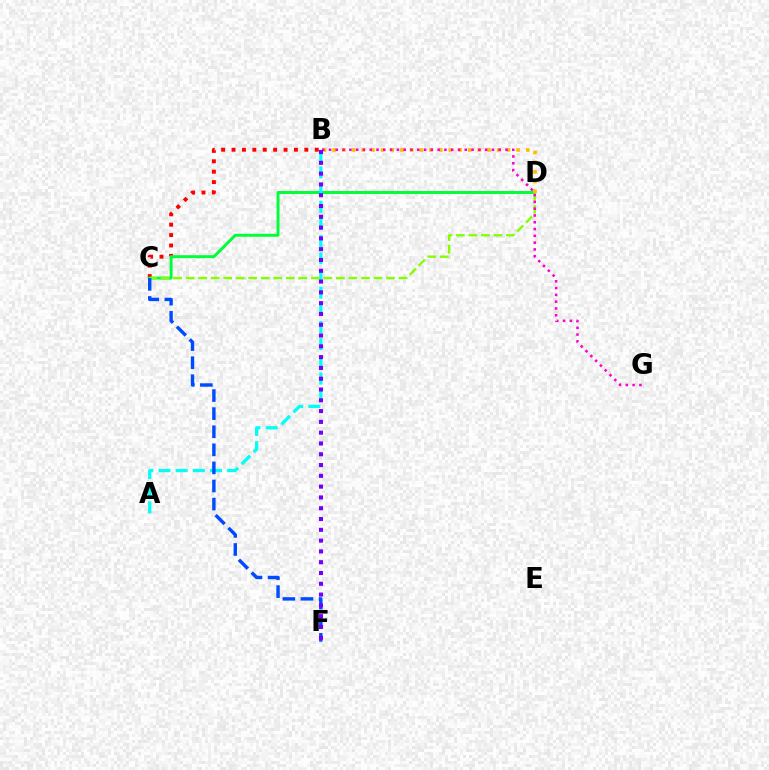{('B', 'C'): [{'color': '#ff0000', 'line_style': 'dotted', 'thickness': 2.83}], ('C', 'D'): [{'color': '#00ff39', 'line_style': 'solid', 'thickness': 2.13}, {'color': '#84ff00', 'line_style': 'dashed', 'thickness': 1.7}], ('A', 'B'): [{'color': '#00fff6', 'line_style': 'dashed', 'thickness': 2.33}], ('C', 'F'): [{'color': '#004bff', 'line_style': 'dashed', 'thickness': 2.46}], ('B', 'D'): [{'color': '#ffbd00', 'line_style': 'dotted', 'thickness': 2.63}], ('B', 'G'): [{'color': '#ff00cf', 'line_style': 'dotted', 'thickness': 1.84}], ('B', 'F'): [{'color': '#7200ff', 'line_style': 'dotted', 'thickness': 2.93}]}